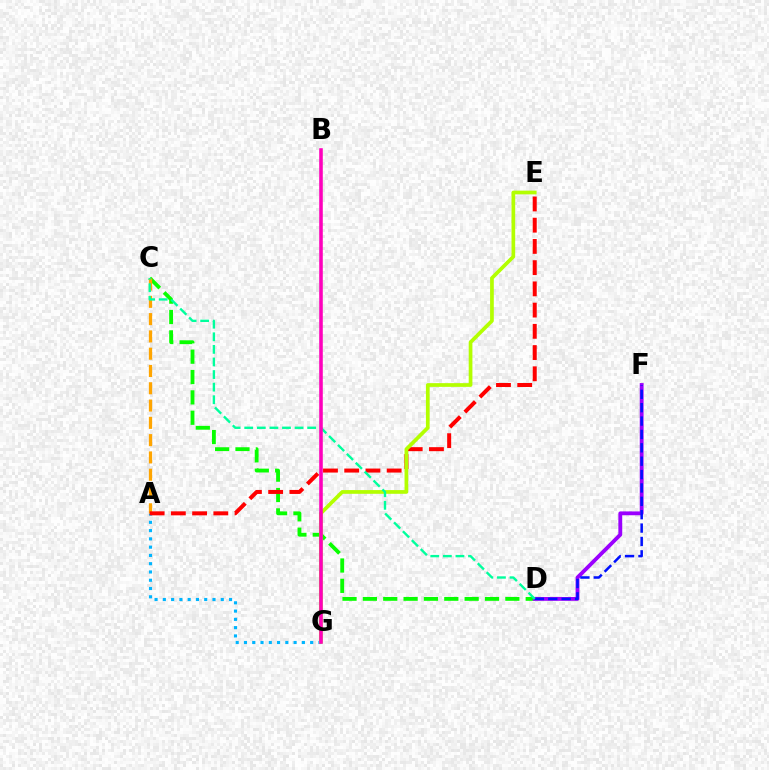{('A', 'G'): [{'color': '#00b5ff', 'line_style': 'dotted', 'thickness': 2.25}], ('C', 'D'): [{'color': '#08ff00', 'line_style': 'dashed', 'thickness': 2.77}, {'color': '#00ff9d', 'line_style': 'dashed', 'thickness': 1.71}], ('A', 'C'): [{'color': '#ffa500', 'line_style': 'dashed', 'thickness': 2.35}], ('A', 'E'): [{'color': '#ff0000', 'line_style': 'dashed', 'thickness': 2.88}], ('D', 'F'): [{'color': '#9b00ff', 'line_style': 'solid', 'thickness': 2.76}, {'color': '#0010ff', 'line_style': 'dashed', 'thickness': 1.82}], ('E', 'G'): [{'color': '#b3ff00', 'line_style': 'solid', 'thickness': 2.67}], ('B', 'G'): [{'color': '#ff00bd', 'line_style': 'solid', 'thickness': 2.57}]}